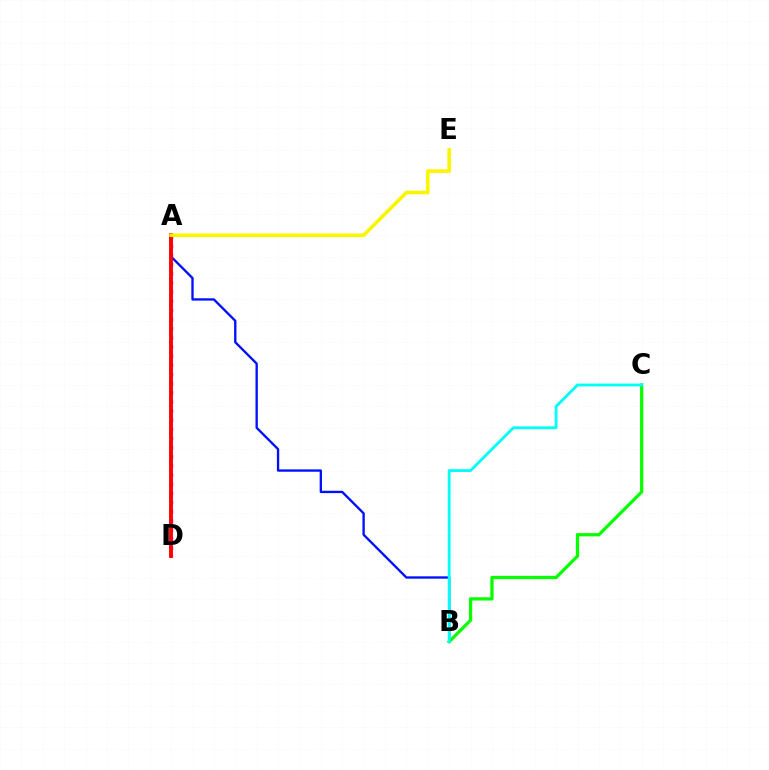{('A', 'D'): [{'color': '#ee00ff', 'line_style': 'dotted', 'thickness': 2.49}, {'color': '#ff0000', 'line_style': 'solid', 'thickness': 2.79}], ('A', 'B'): [{'color': '#0010ff', 'line_style': 'solid', 'thickness': 1.69}], ('B', 'C'): [{'color': '#08ff00', 'line_style': 'solid', 'thickness': 2.35}, {'color': '#00fff6', 'line_style': 'solid', 'thickness': 2.04}], ('A', 'E'): [{'color': '#fcf500', 'line_style': 'solid', 'thickness': 2.59}]}